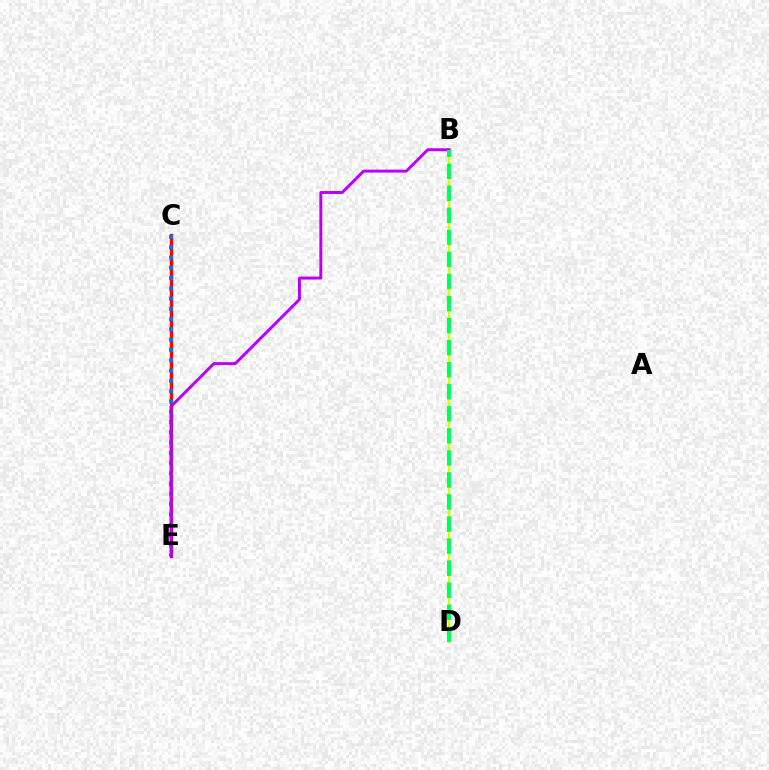{('B', 'D'): [{'color': '#d1ff00', 'line_style': 'solid', 'thickness': 1.76}, {'color': '#00ff5c', 'line_style': 'dashed', 'thickness': 3.0}], ('C', 'E'): [{'color': '#ff0000', 'line_style': 'solid', 'thickness': 2.41}, {'color': '#0074ff', 'line_style': 'dotted', 'thickness': 2.79}], ('B', 'E'): [{'color': '#b900ff', 'line_style': 'solid', 'thickness': 2.13}]}